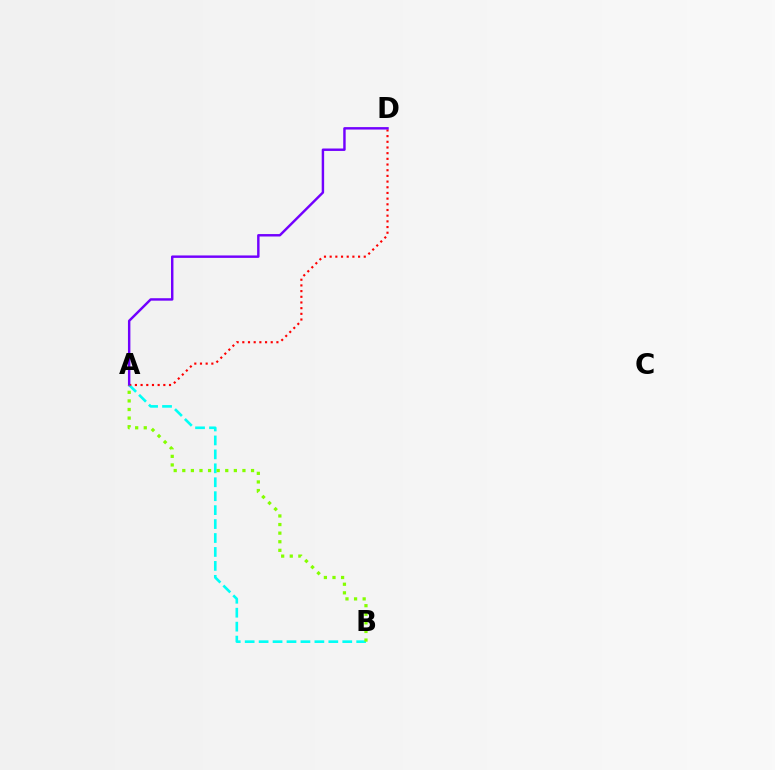{('A', 'B'): [{'color': '#00fff6', 'line_style': 'dashed', 'thickness': 1.89}, {'color': '#84ff00', 'line_style': 'dotted', 'thickness': 2.33}], ('A', 'D'): [{'color': '#ff0000', 'line_style': 'dotted', 'thickness': 1.54}, {'color': '#7200ff', 'line_style': 'solid', 'thickness': 1.75}]}